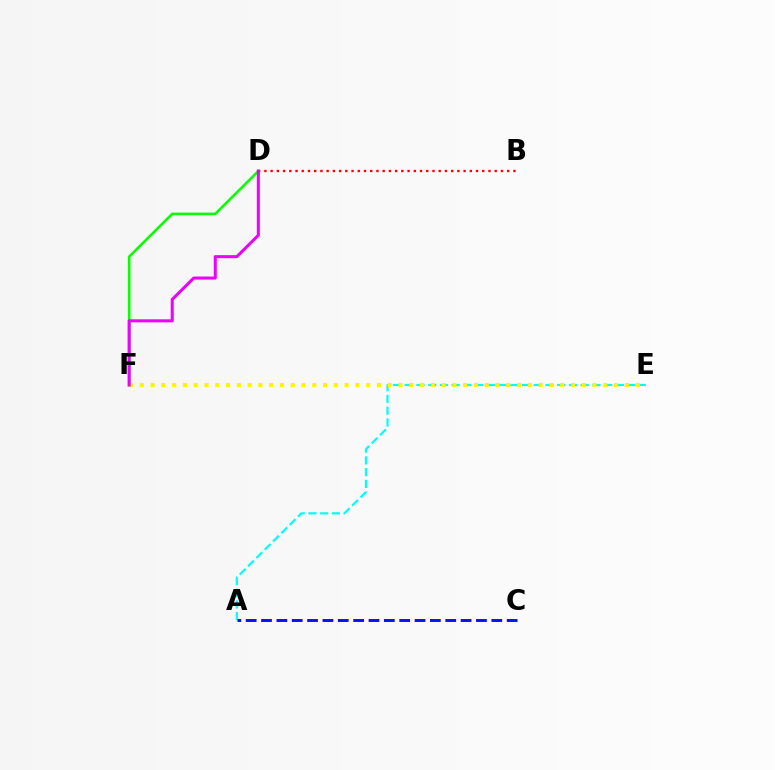{('D', 'F'): [{'color': '#08ff00', 'line_style': 'solid', 'thickness': 1.87}, {'color': '#ee00ff', 'line_style': 'solid', 'thickness': 2.19}], ('A', 'E'): [{'color': '#00fff6', 'line_style': 'dashed', 'thickness': 1.59}], ('B', 'D'): [{'color': '#ff0000', 'line_style': 'dotted', 'thickness': 1.69}], ('A', 'C'): [{'color': '#0010ff', 'line_style': 'dashed', 'thickness': 2.09}], ('E', 'F'): [{'color': '#fcf500', 'line_style': 'dotted', 'thickness': 2.93}]}